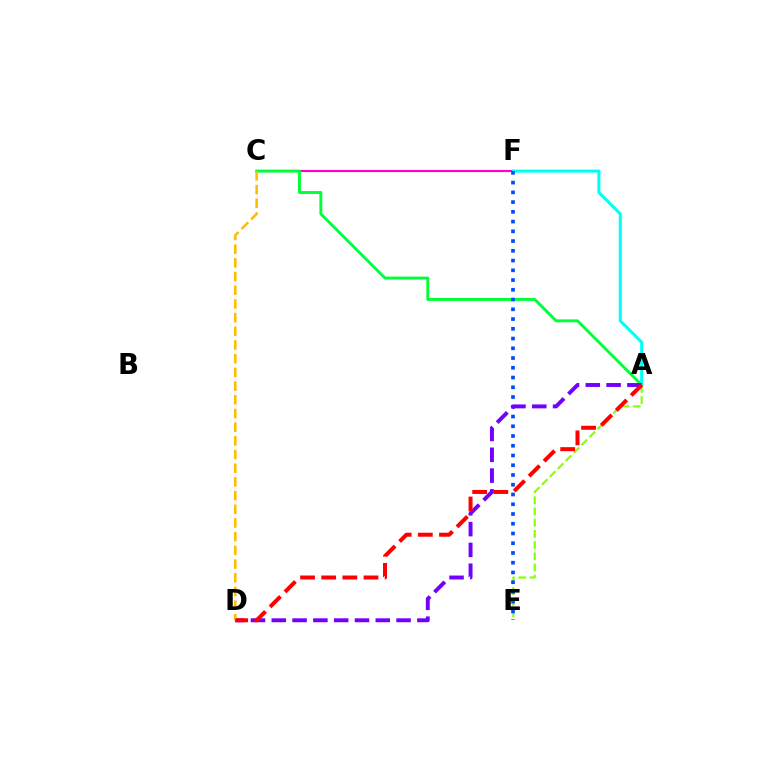{('C', 'F'): [{'color': '#ff00cf', 'line_style': 'solid', 'thickness': 1.53}], ('A', 'C'): [{'color': '#00ff39', 'line_style': 'solid', 'thickness': 2.09}], ('A', 'F'): [{'color': '#00fff6', 'line_style': 'solid', 'thickness': 2.2}], ('A', 'E'): [{'color': '#84ff00', 'line_style': 'dashed', 'thickness': 1.52}], ('E', 'F'): [{'color': '#004bff', 'line_style': 'dotted', 'thickness': 2.65}], ('A', 'D'): [{'color': '#7200ff', 'line_style': 'dashed', 'thickness': 2.83}, {'color': '#ff0000', 'line_style': 'dashed', 'thickness': 2.87}], ('C', 'D'): [{'color': '#ffbd00', 'line_style': 'dashed', 'thickness': 1.86}]}